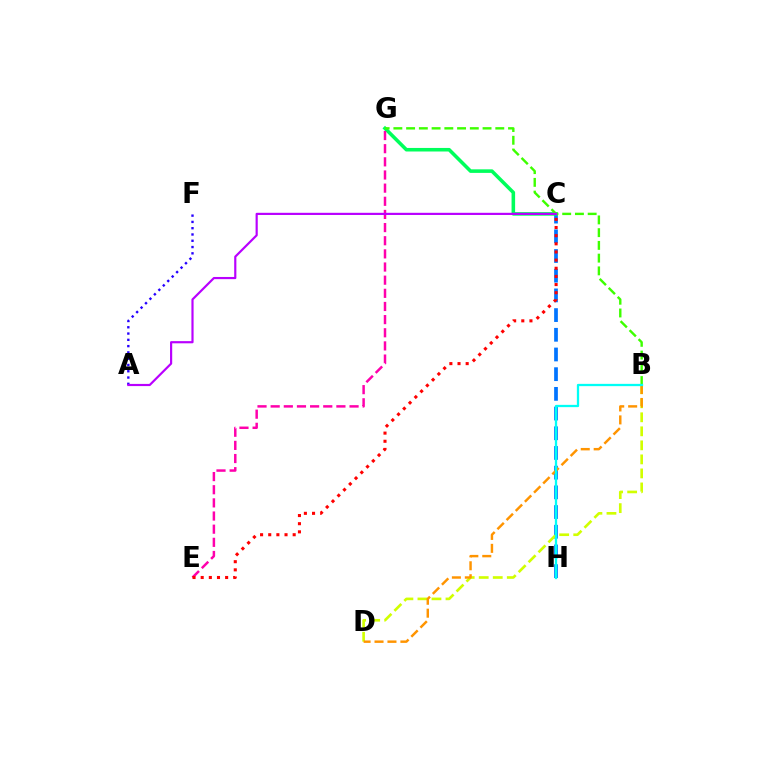{('C', 'H'): [{'color': '#0074ff', 'line_style': 'dashed', 'thickness': 2.68}], ('B', 'D'): [{'color': '#d1ff00', 'line_style': 'dashed', 'thickness': 1.91}, {'color': '#ff9400', 'line_style': 'dashed', 'thickness': 1.76}], ('A', 'F'): [{'color': '#2500ff', 'line_style': 'dotted', 'thickness': 1.71}], ('C', 'G'): [{'color': '#00ff5c', 'line_style': 'solid', 'thickness': 2.56}], ('E', 'G'): [{'color': '#ff00ac', 'line_style': 'dashed', 'thickness': 1.79}], ('C', 'E'): [{'color': '#ff0000', 'line_style': 'dotted', 'thickness': 2.21}], ('B', 'G'): [{'color': '#3dff00', 'line_style': 'dashed', 'thickness': 1.73}], ('B', 'H'): [{'color': '#00fff6', 'line_style': 'solid', 'thickness': 1.64}], ('A', 'C'): [{'color': '#b900ff', 'line_style': 'solid', 'thickness': 1.57}]}